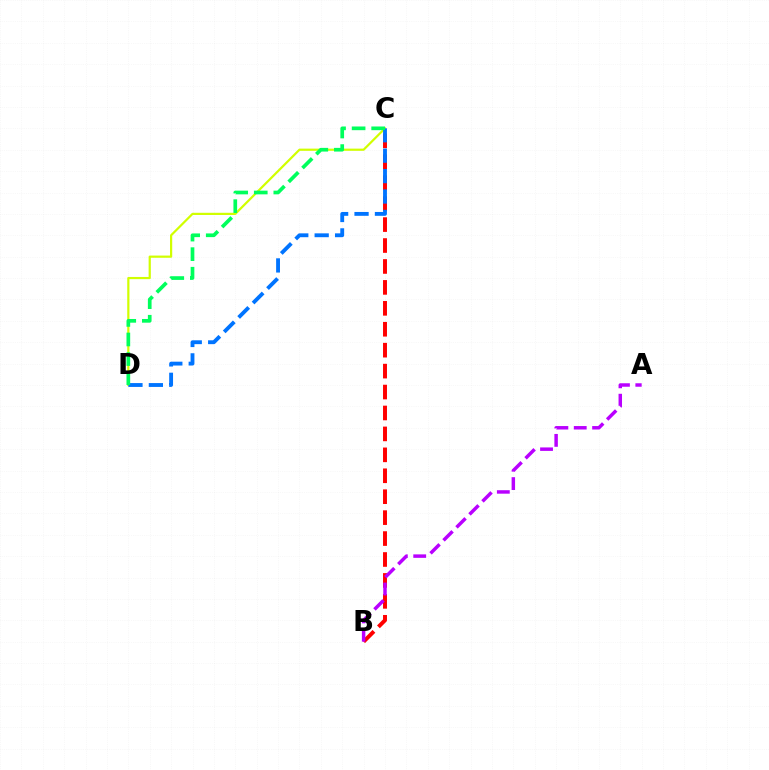{('C', 'D'): [{'color': '#d1ff00', 'line_style': 'solid', 'thickness': 1.59}, {'color': '#0074ff', 'line_style': 'dashed', 'thickness': 2.77}, {'color': '#00ff5c', 'line_style': 'dashed', 'thickness': 2.66}], ('B', 'C'): [{'color': '#ff0000', 'line_style': 'dashed', 'thickness': 2.84}], ('A', 'B'): [{'color': '#b900ff', 'line_style': 'dashed', 'thickness': 2.49}]}